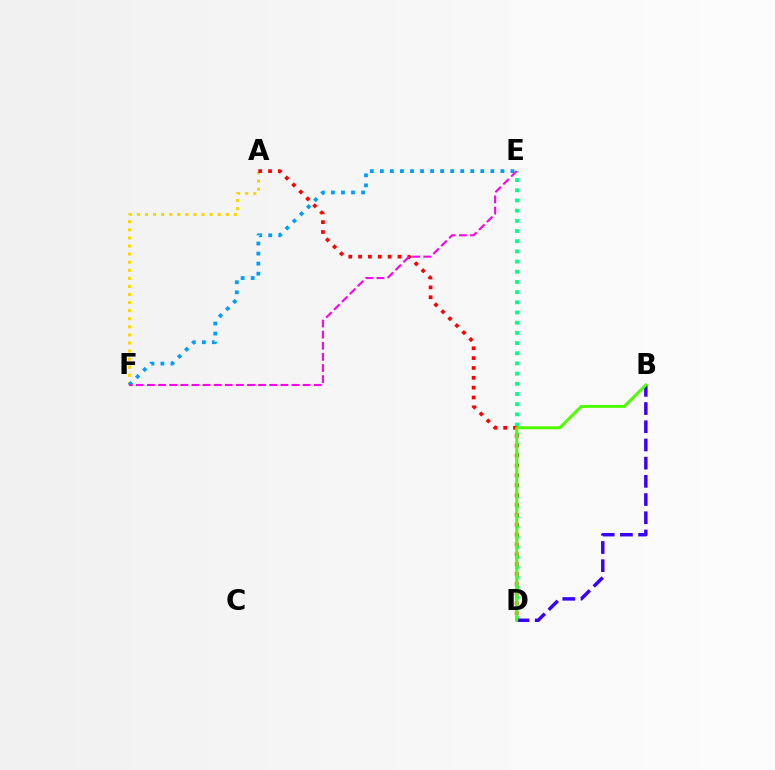{('A', 'F'): [{'color': '#ffd500', 'line_style': 'dotted', 'thickness': 2.2}], ('D', 'E'): [{'color': '#00ff86', 'line_style': 'dotted', 'thickness': 2.77}], ('A', 'D'): [{'color': '#ff0000', 'line_style': 'dotted', 'thickness': 2.68}], ('E', 'F'): [{'color': '#009eff', 'line_style': 'dotted', 'thickness': 2.73}, {'color': '#ff00ed', 'line_style': 'dashed', 'thickness': 1.51}], ('B', 'D'): [{'color': '#3700ff', 'line_style': 'dashed', 'thickness': 2.47}, {'color': '#4fff00', 'line_style': 'solid', 'thickness': 2.14}]}